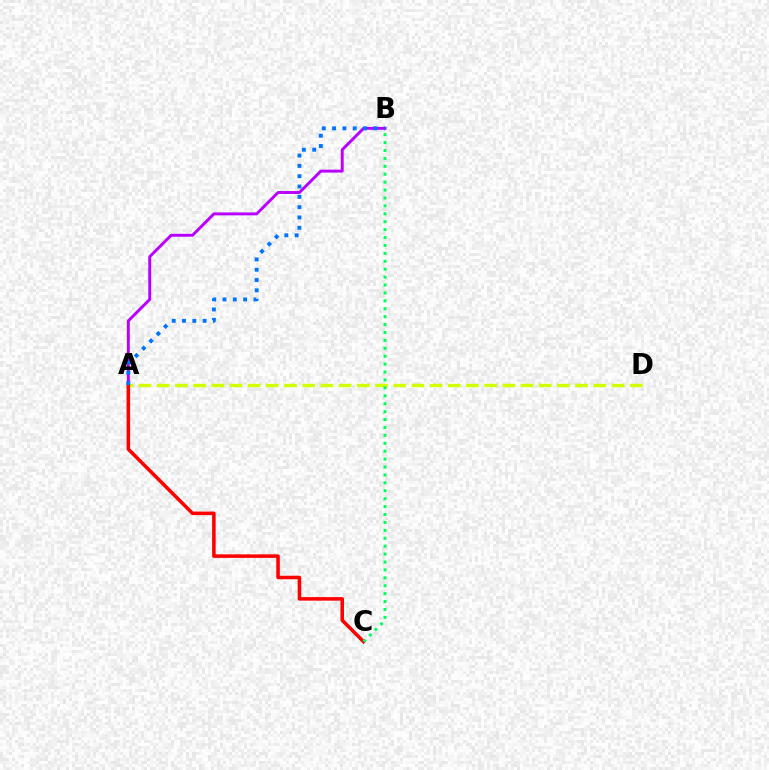{('A', 'B'): [{'color': '#b900ff', 'line_style': 'solid', 'thickness': 2.1}, {'color': '#0074ff', 'line_style': 'dotted', 'thickness': 2.8}], ('A', 'D'): [{'color': '#d1ff00', 'line_style': 'dashed', 'thickness': 2.47}], ('A', 'C'): [{'color': '#ff0000', 'line_style': 'solid', 'thickness': 2.55}], ('B', 'C'): [{'color': '#00ff5c', 'line_style': 'dotted', 'thickness': 2.15}]}